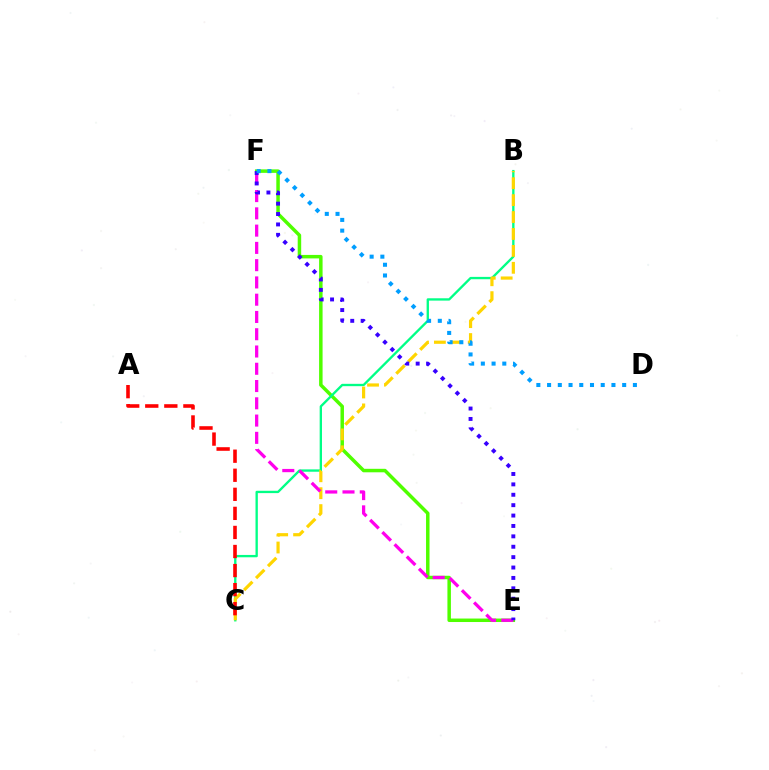{('E', 'F'): [{'color': '#4fff00', 'line_style': 'solid', 'thickness': 2.51}, {'color': '#ff00ed', 'line_style': 'dashed', 'thickness': 2.35}, {'color': '#3700ff', 'line_style': 'dotted', 'thickness': 2.82}], ('B', 'C'): [{'color': '#00ff86', 'line_style': 'solid', 'thickness': 1.68}, {'color': '#ffd500', 'line_style': 'dashed', 'thickness': 2.3}], ('A', 'C'): [{'color': '#ff0000', 'line_style': 'dashed', 'thickness': 2.59}], ('D', 'F'): [{'color': '#009eff', 'line_style': 'dotted', 'thickness': 2.91}]}